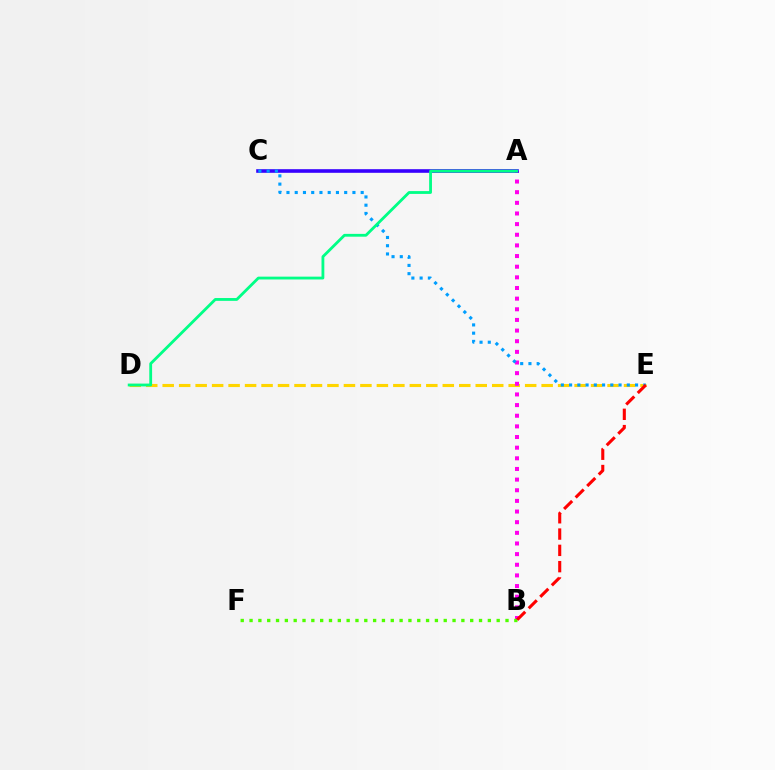{('D', 'E'): [{'color': '#ffd500', 'line_style': 'dashed', 'thickness': 2.24}], ('A', 'B'): [{'color': '#ff00ed', 'line_style': 'dotted', 'thickness': 2.89}], ('A', 'C'): [{'color': '#3700ff', 'line_style': 'solid', 'thickness': 2.6}], ('C', 'E'): [{'color': '#009eff', 'line_style': 'dotted', 'thickness': 2.24}], ('B', 'F'): [{'color': '#4fff00', 'line_style': 'dotted', 'thickness': 2.4}], ('A', 'D'): [{'color': '#00ff86', 'line_style': 'solid', 'thickness': 2.03}], ('B', 'E'): [{'color': '#ff0000', 'line_style': 'dashed', 'thickness': 2.21}]}